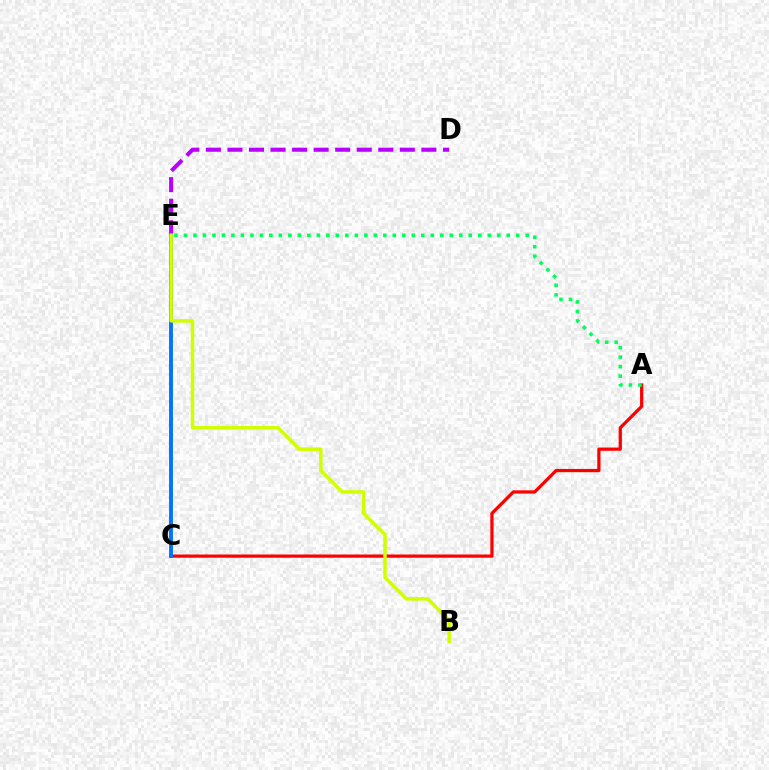{('D', 'E'): [{'color': '#b900ff', 'line_style': 'dashed', 'thickness': 2.93}], ('A', 'C'): [{'color': '#ff0000', 'line_style': 'solid', 'thickness': 2.33}], ('C', 'E'): [{'color': '#0074ff', 'line_style': 'solid', 'thickness': 2.8}], ('A', 'E'): [{'color': '#00ff5c', 'line_style': 'dotted', 'thickness': 2.58}], ('B', 'E'): [{'color': '#d1ff00', 'line_style': 'solid', 'thickness': 2.53}]}